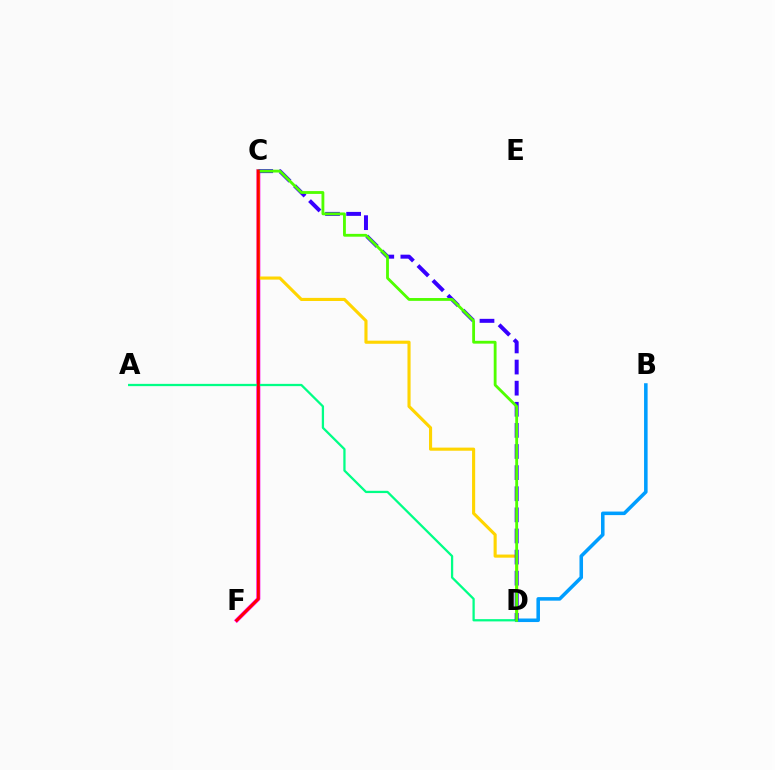{('C', 'F'): [{'color': '#ff00ed', 'line_style': 'solid', 'thickness': 2.87}, {'color': '#ff0000', 'line_style': 'solid', 'thickness': 2.04}], ('C', 'D'): [{'color': '#ffd500', 'line_style': 'solid', 'thickness': 2.24}, {'color': '#3700ff', 'line_style': 'dashed', 'thickness': 2.87}, {'color': '#4fff00', 'line_style': 'solid', 'thickness': 2.03}], ('B', 'D'): [{'color': '#009eff', 'line_style': 'solid', 'thickness': 2.55}], ('A', 'D'): [{'color': '#00ff86', 'line_style': 'solid', 'thickness': 1.63}]}